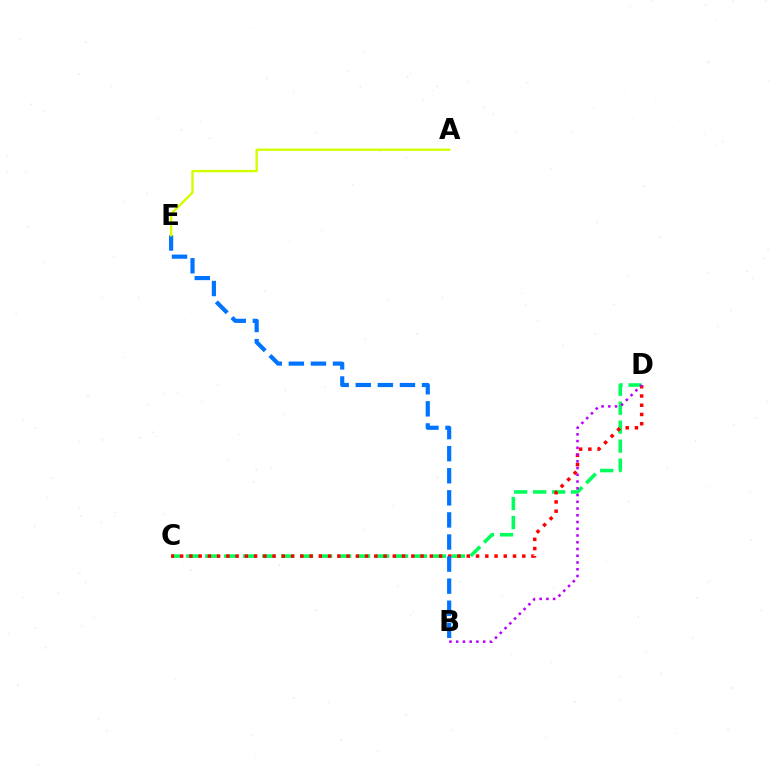{('C', 'D'): [{'color': '#00ff5c', 'line_style': 'dashed', 'thickness': 2.58}, {'color': '#ff0000', 'line_style': 'dotted', 'thickness': 2.51}], ('B', 'E'): [{'color': '#0074ff', 'line_style': 'dashed', 'thickness': 3.0}], ('B', 'D'): [{'color': '#b900ff', 'line_style': 'dotted', 'thickness': 1.83}], ('A', 'E'): [{'color': '#d1ff00', 'line_style': 'solid', 'thickness': 1.72}]}